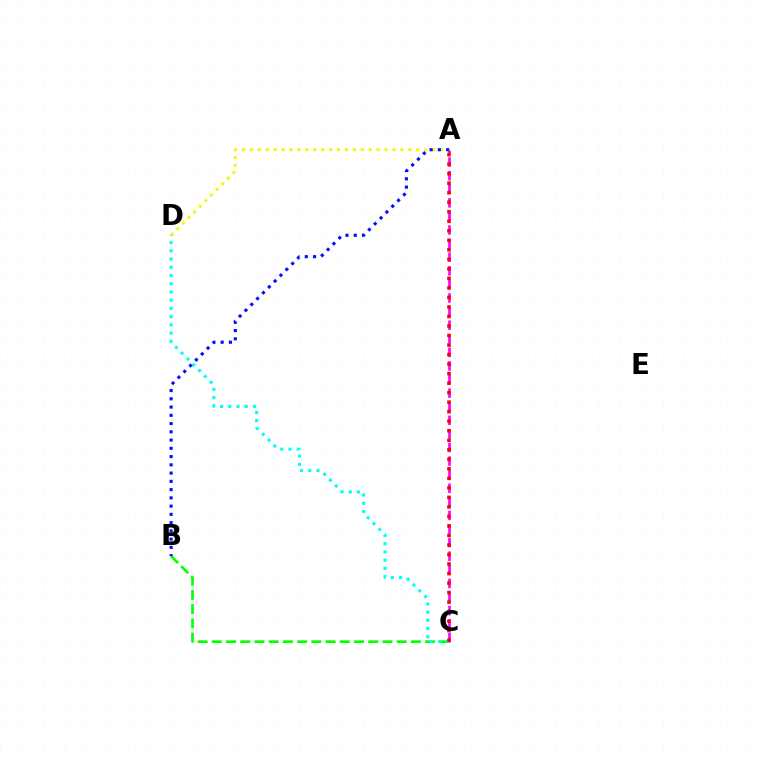{('B', 'C'): [{'color': '#08ff00', 'line_style': 'dashed', 'thickness': 1.93}], ('A', 'D'): [{'color': '#fcf500', 'line_style': 'dotted', 'thickness': 2.15}], ('A', 'C'): [{'color': '#ee00ff', 'line_style': 'dashed', 'thickness': 1.85}, {'color': '#ff0000', 'line_style': 'dotted', 'thickness': 2.59}], ('C', 'D'): [{'color': '#00fff6', 'line_style': 'dotted', 'thickness': 2.23}], ('A', 'B'): [{'color': '#0010ff', 'line_style': 'dotted', 'thickness': 2.24}]}